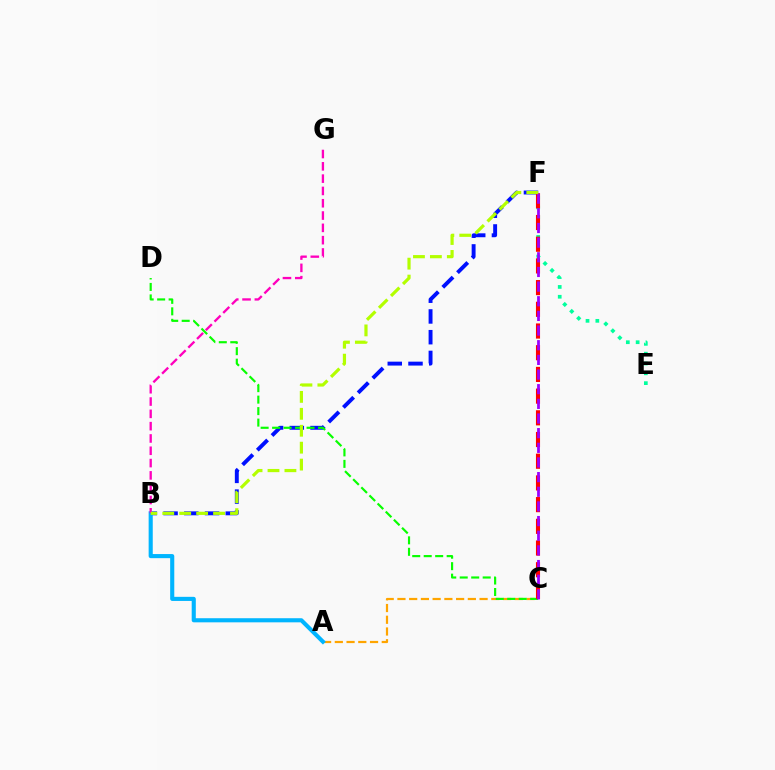{('E', 'F'): [{'color': '#00ff9d', 'line_style': 'dotted', 'thickness': 2.67}], ('B', 'F'): [{'color': '#0010ff', 'line_style': 'dashed', 'thickness': 2.82}, {'color': '#b3ff00', 'line_style': 'dashed', 'thickness': 2.3}], ('A', 'C'): [{'color': '#ffa500', 'line_style': 'dashed', 'thickness': 1.59}], ('C', 'D'): [{'color': '#08ff00', 'line_style': 'dashed', 'thickness': 1.56}], ('C', 'F'): [{'color': '#ff0000', 'line_style': 'dashed', 'thickness': 2.95}, {'color': '#9b00ff', 'line_style': 'dashed', 'thickness': 1.99}], ('A', 'B'): [{'color': '#00b5ff', 'line_style': 'solid', 'thickness': 2.96}], ('B', 'G'): [{'color': '#ff00bd', 'line_style': 'dashed', 'thickness': 1.67}]}